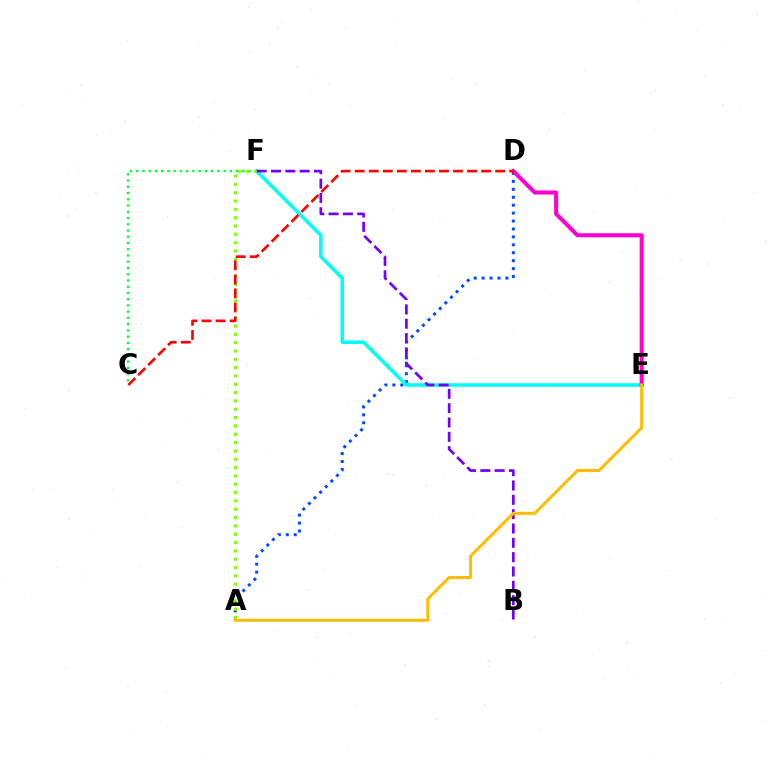{('A', 'D'): [{'color': '#004bff', 'line_style': 'dotted', 'thickness': 2.15}], ('E', 'F'): [{'color': '#00fff6', 'line_style': 'solid', 'thickness': 2.53}], ('C', 'F'): [{'color': '#00ff39', 'line_style': 'dotted', 'thickness': 1.7}], ('A', 'F'): [{'color': '#84ff00', 'line_style': 'dotted', 'thickness': 2.26}], ('B', 'F'): [{'color': '#7200ff', 'line_style': 'dashed', 'thickness': 1.95}], ('D', 'E'): [{'color': '#ff00cf', 'line_style': 'solid', 'thickness': 2.93}], ('C', 'D'): [{'color': '#ff0000', 'line_style': 'dashed', 'thickness': 1.91}], ('A', 'E'): [{'color': '#ffbd00', 'line_style': 'solid', 'thickness': 2.17}]}